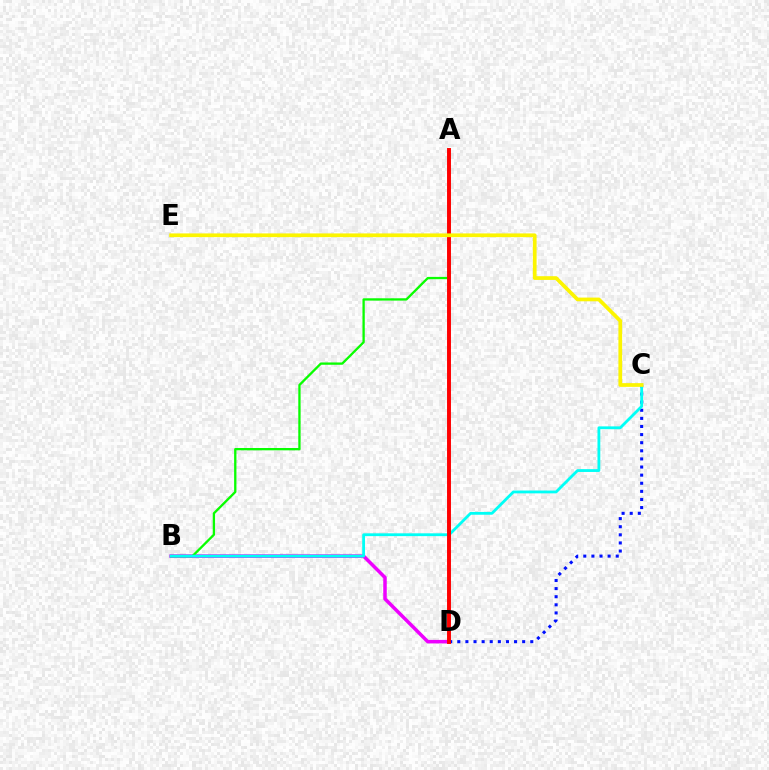{('B', 'D'): [{'color': '#ee00ff', 'line_style': 'solid', 'thickness': 2.52}], ('A', 'B'): [{'color': '#08ff00', 'line_style': 'solid', 'thickness': 1.66}], ('C', 'D'): [{'color': '#0010ff', 'line_style': 'dotted', 'thickness': 2.2}], ('B', 'C'): [{'color': '#00fff6', 'line_style': 'solid', 'thickness': 2.02}], ('A', 'D'): [{'color': '#ff0000', 'line_style': 'solid', 'thickness': 2.83}], ('C', 'E'): [{'color': '#fcf500', 'line_style': 'solid', 'thickness': 2.68}]}